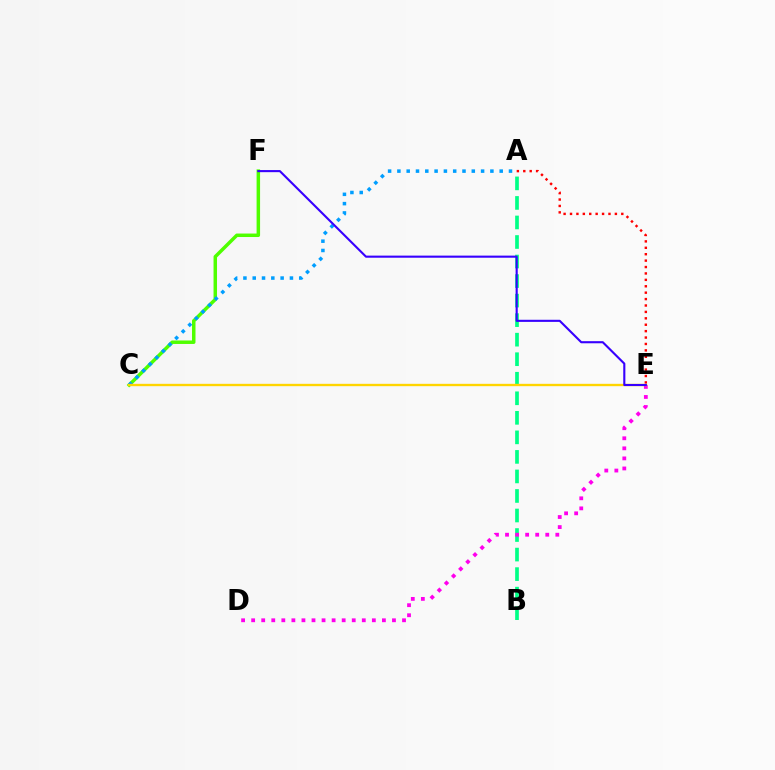{('A', 'E'): [{'color': '#ff0000', 'line_style': 'dotted', 'thickness': 1.74}], ('C', 'F'): [{'color': '#4fff00', 'line_style': 'solid', 'thickness': 2.51}], ('A', 'B'): [{'color': '#00ff86', 'line_style': 'dashed', 'thickness': 2.65}], ('A', 'C'): [{'color': '#009eff', 'line_style': 'dotted', 'thickness': 2.53}], ('D', 'E'): [{'color': '#ff00ed', 'line_style': 'dotted', 'thickness': 2.73}], ('C', 'E'): [{'color': '#ffd500', 'line_style': 'solid', 'thickness': 1.69}], ('E', 'F'): [{'color': '#3700ff', 'line_style': 'solid', 'thickness': 1.52}]}